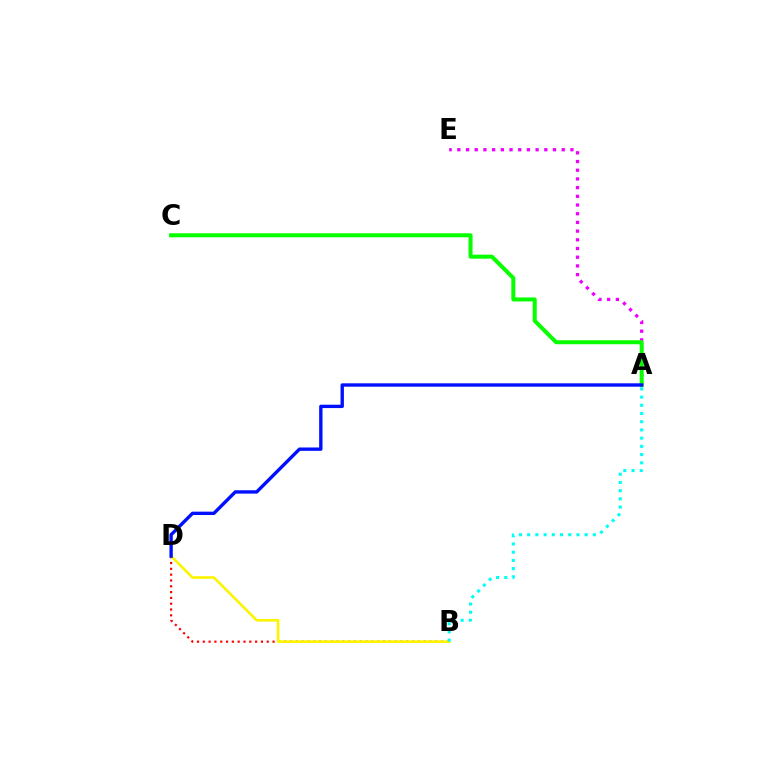{('A', 'E'): [{'color': '#ee00ff', 'line_style': 'dotted', 'thickness': 2.36}], ('B', 'D'): [{'color': '#ff0000', 'line_style': 'dotted', 'thickness': 1.58}, {'color': '#fcf500', 'line_style': 'solid', 'thickness': 1.9}], ('A', 'C'): [{'color': '#08ff00', 'line_style': 'solid', 'thickness': 2.89}], ('A', 'D'): [{'color': '#0010ff', 'line_style': 'solid', 'thickness': 2.42}], ('A', 'B'): [{'color': '#00fff6', 'line_style': 'dotted', 'thickness': 2.23}]}